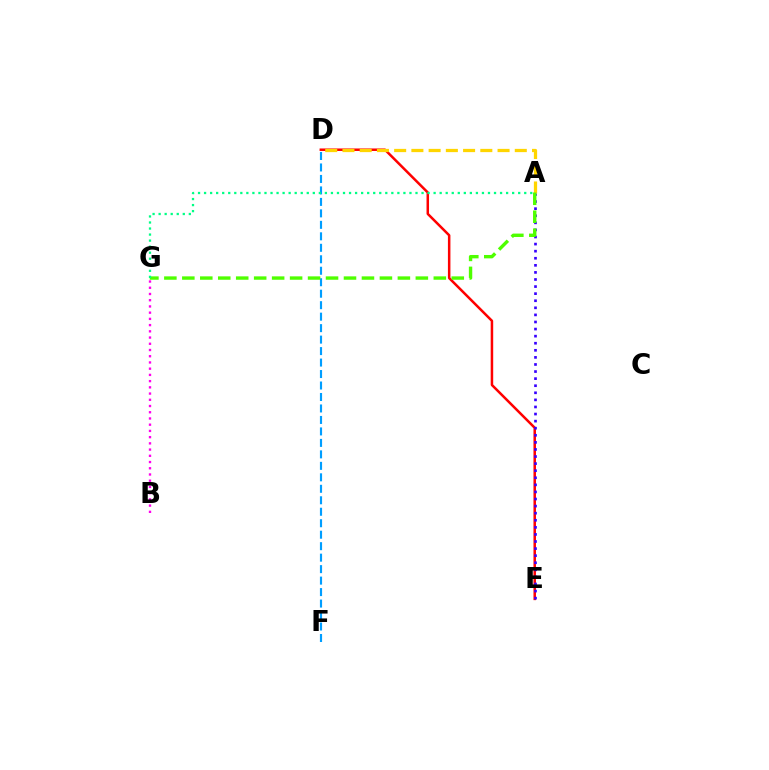{('D', 'E'): [{'color': '#ff0000', 'line_style': 'solid', 'thickness': 1.81}], ('A', 'E'): [{'color': '#3700ff', 'line_style': 'dotted', 'thickness': 1.92}], ('D', 'F'): [{'color': '#009eff', 'line_style': 'dashed', 'thickness': 1.56}], ('A', 'D'): [{'color': '#ffd500', 'line_style': 'dashed', 'thickness': 2.34}], ('A', 'G'): [{'color': '#4fff00', 'line_style': 'dashed', 'thickness': 2.44}, {'color': '#00ff86', 'line_style': 'dotted', 'thickness': 1.64}], ('B', 'G'): [{'color': '#ff00ed', 'line_style': 'dotted', 'thickness': 1.69}]}